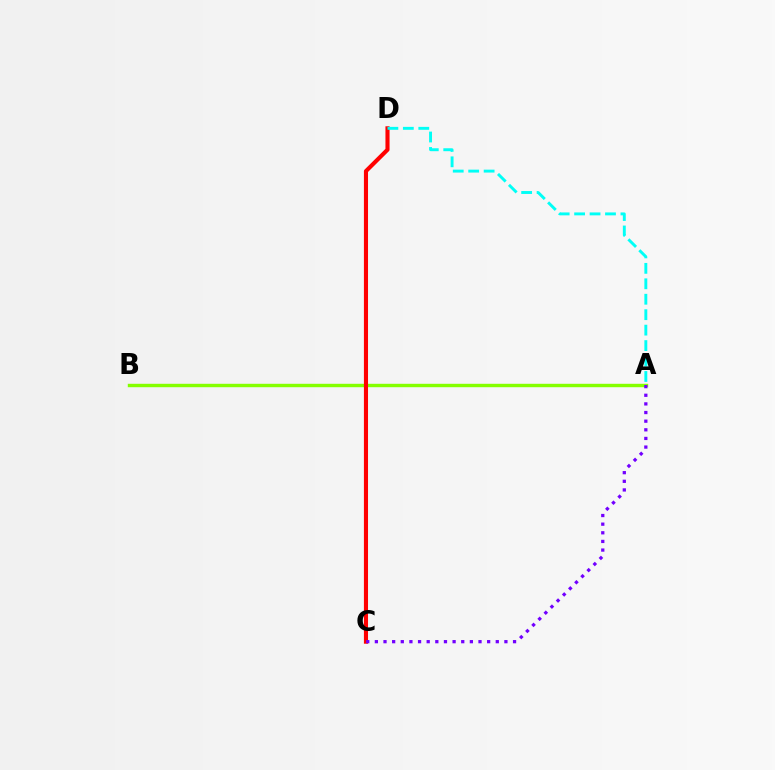{('A', 'B'): [{'color': '#84ff00', 'line_style': 'solid', 'thickness': 2.46}], ('C', 'D'): [{'color': '#ff0000', 'line_style': 'solid', 'thickness': 2.95}], ('A', 'C'): [{'color': '#7200ff', 'line_style': 'dotted', 'thickness': 2.35}], ('A', 'D'): [{'color': '#00fff6', 'line_style': 'dashed', 'thickness': 2.1}]}